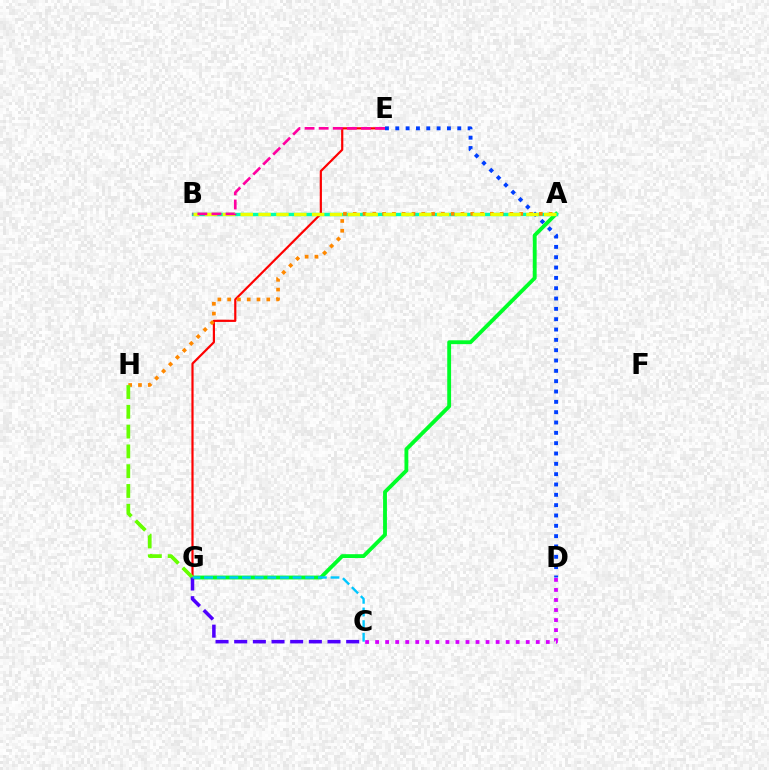{('A', 'G'): [{'color': '#00ff27', 'line_style': 'solid', 'thickness': 2.77}], ('A', 'B'): [{'color': '#00ffaf', 'line_style': 'solid', 'thickness': 2.45}, {'color': '#eeff00', 'line_style': 'dashed', 'thickness': 2.43}], ('E', 'G'): [{'color': '#ff0000', 'line_style': 'solid', 'thickness': 1.57}], ('A', 'H'): [{'color': '#ff8800', 'line_style': 'dotted', 'thickness': 2.66}], ('D', 'E'): [{'color': '#003fff', 'line_style': 'dotted', 'thickness': 2.81}], ('G', 'H'): [{'color': '#66ff00', 'line_style': 'dashed', 'thickness': 2.69}], ('B', 'E'): [{'color': '#ff00a0', 'line_style': 'dashed', 'thickness': 1.92}], ('C', 'D'): [{'color': '#d600ff', 'line_style': 'dotted', 'thickness': 2.73}], ('C', 'G'): [{'color': '#4f00ff', 'line_style': 'dashed', 'thickness': 2.54}, {'color': '#00c7ff', 'line_style': 'dashed', 'thickness': 1.72}]}